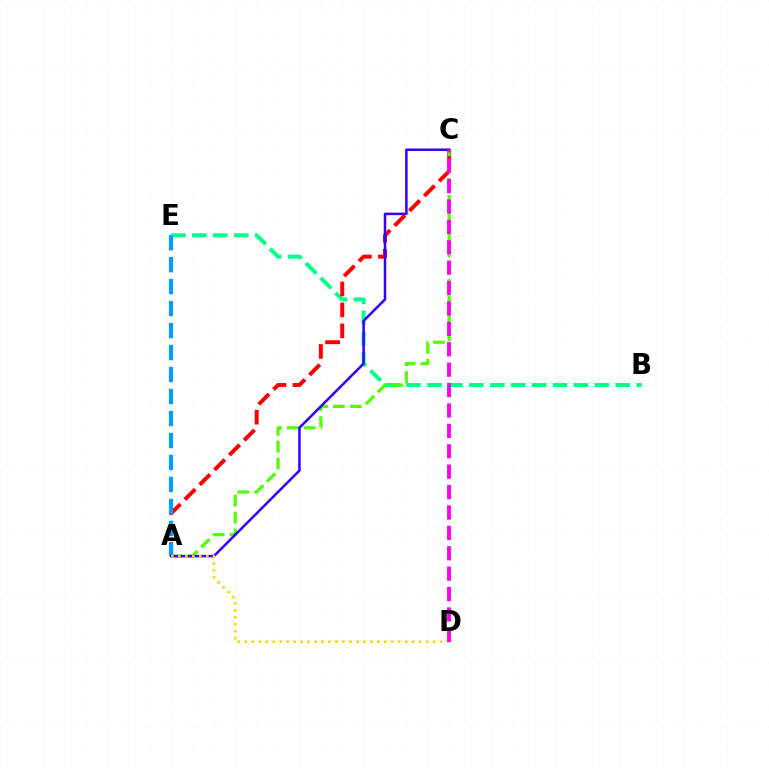{('B', 'E'): [{'color': '#00ff86', 'line_style': 'dashed', 'thickness': 2.84}], ('A', 'C'): [{'color': '#ff0000', 'line_style': 'dashed', 'thickness': 2.85}, {'color': '#4fff00', 'line_style': 'dashed', 'thickness': 2.29}, {'color': '#3700ff', 'line_style': 'solid', 'thickness': 1.82}], ('A', 'E'): [{'color': '#009eff', 'line_style': 'dashed', 'thickness': 2.99}], ('A', 'D'): [{'color': '#ffd500', 'line_style': 'dotted', 'thickness': 1.89}], ('C', 'D'): [{'color': '#ff00ed', 'line_style': 'dashed', 'thickness': 2.77}]}